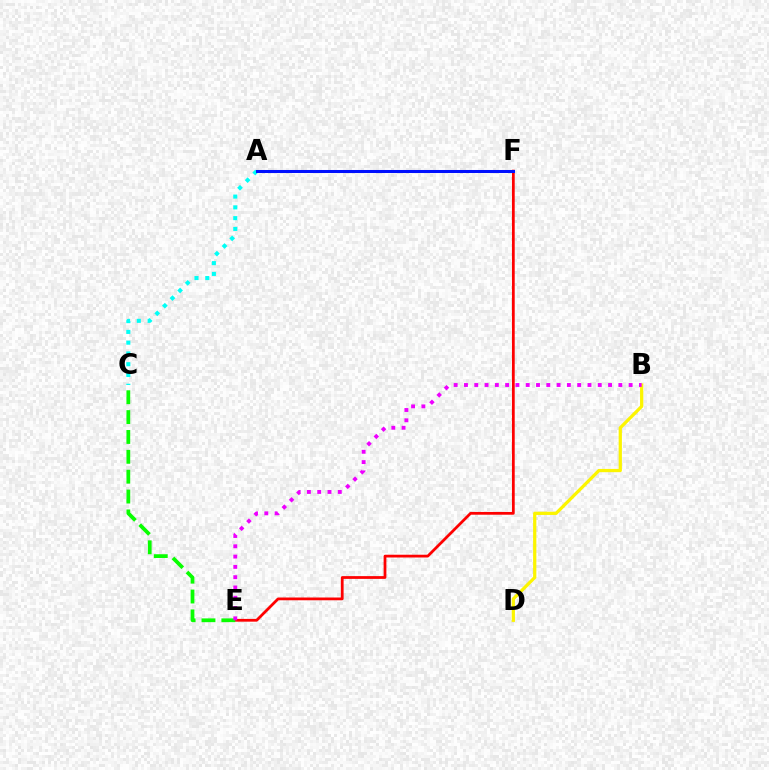{('E', 'F'): [{'color': '#ff0000', 'line_style': 'solid', 'thickness': 1.99}], ('C', 'E'): [{'color': '#08ff00', 'line_style': 'dashed', 'thickness': 2.7}], ('B', 'D'): [{'color': '#fcf500', 'line_style': 'solid', 'thickness': 2.33}], ('A', 'C'): [{'color': '#00fff6', 'line_style': 'dotted', 'thickness': 2.93}], ('B', 'E'): [{'color': '#ee00ff', 'line_style': 'dotted', 'thickness': 2.8}], ('A', 'F'): [{'color': '#0010ff', 'line_style': 'solid', 'thickness': 2.18}]}